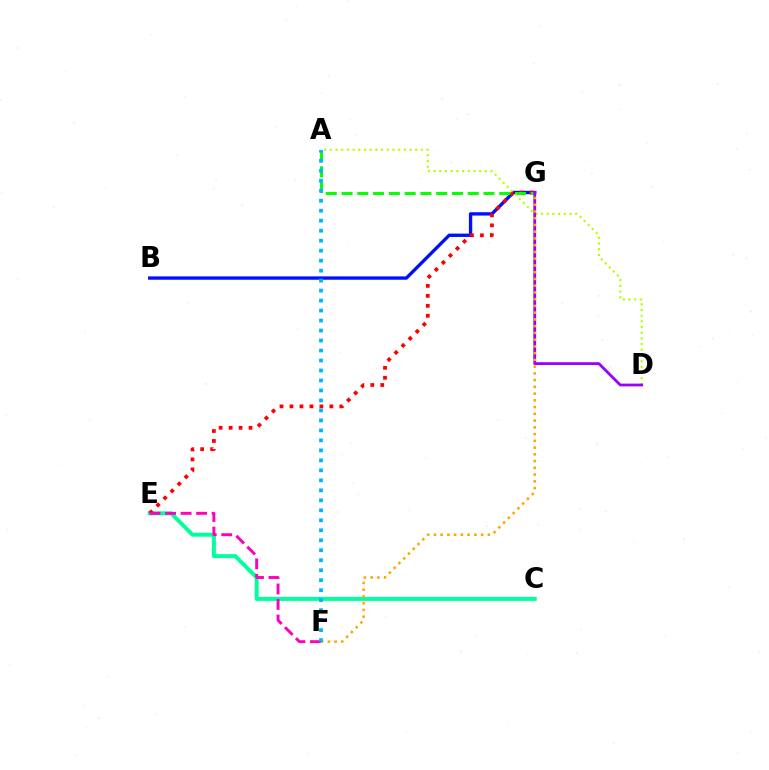{('B', 'G'): [{'color': '#0010ff', 'line_style': 'solid', 'thickness': 2.42}], ('C', 'E'): [{'color': '#00ff9d', 'line_style': 'solid', 'thickness': 2.86}], ('E', 'G'): [{'color': '#ff0000', 'line_style': 'dotted', 'thickness': 2.71}], ('A', 'G'): [{'color': '#08ff00', 'line_style': 'dashed', 'thickness': 2.14}], ('A', 'D'): [{'color': '#b3ff00', 'line_style': 'dotted', 'thickness': 1.55}], ('E', 'F'): [{'color': '#ff00bd', 'line_style': 'dashed', 'thickness': 2.11}], ('D', 'G'): [{'color': '#9b00ff', 'line_style': 'solid', 'thickness': 2.01}], ('F', 'G'): [{'color': '#ffa500', 'line_style': 'dotted', 'thickness': 1.83}], ('A', 'F'): [{'color': '#00b5ff', 'line_style': 'dotted', 'thickness': 2.71}]}